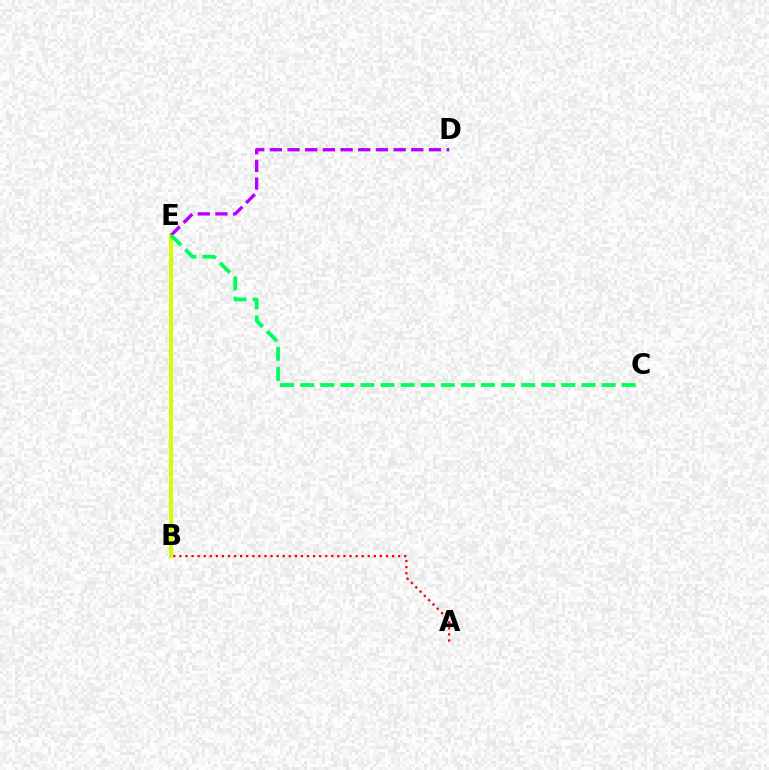{('B', 'E'): [{'color': '#0074ff', 'line_style': 'dashed', 'thickness': 1.6}, {'color': '#d1ff00', 'line_style': 'solid', 'thickness': 2.81}], ('A', 'B'): [{'color': '#ff0000', 'line_style': 'dotted', 'thickness': 1.65}], ('D', 'E'): [{'color': '#b900ff', 'line_style': 'dashed', 'thickness': 2.4}], ('C', 'E'): [{'color': '#00ff5c', 'line_style': 'dashed', 'thickness': 2.73}]}